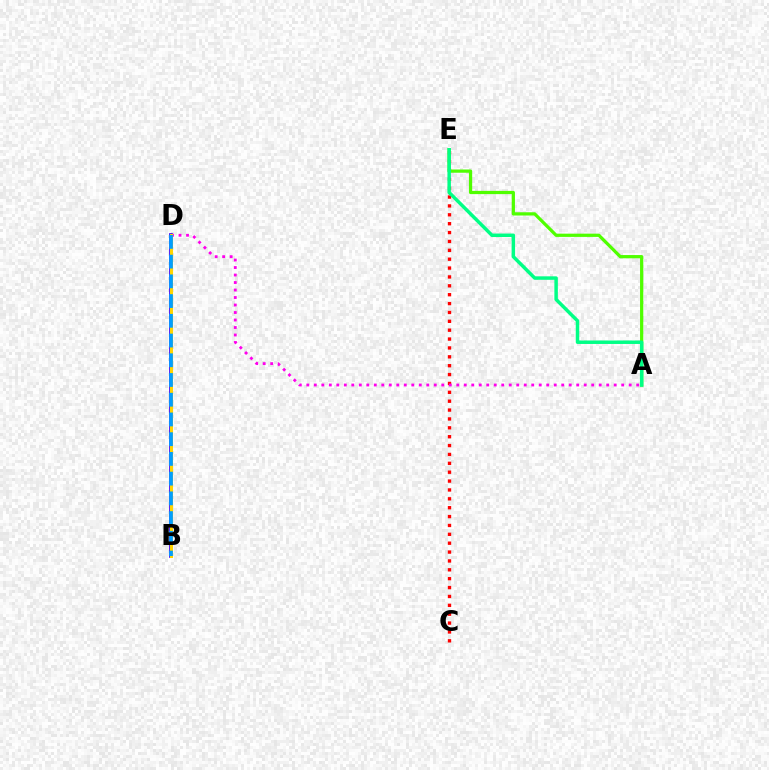{('C', 'E'): [{'color': '#ff0000', 'line_style': 'dotted', 'thickness': 2.41}], ('A', 'E'): [{'color': '#4fff00', 'line_style': 'solid', 'thickness': 2.33}, {'color': '#00ff86', 'line_style': 'solid', 'thickness': 2.5}], ('A', 'D'): [{'color': '#ff00ed', 'line_style': 'dotted', 'thickness': 2.04}], ('B', 'D'): [{'color': '#3700ff', 'line_style': 'solid', 'thickness': 2.68}, {'color': '#ffd500', 'line_style': 'solid', 'thickness': 2.22}, {'color': '#009eff', 'line_style': 'dashed', 'thickness': 2.68}]}